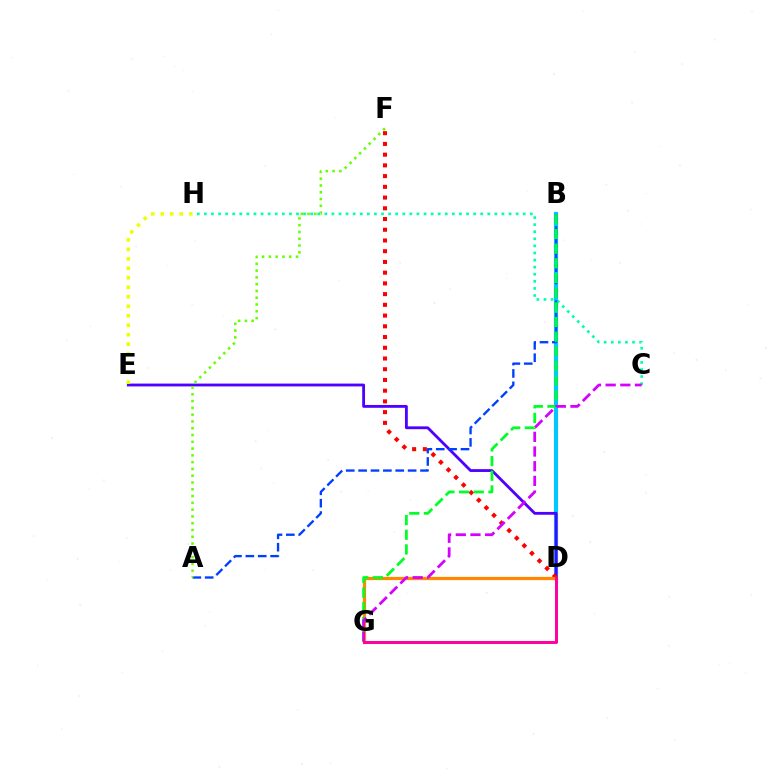{('B', 'D'): [{'color': '#00c7ff', 'line_style': 'solid', 'thickness': 2.98}], ('D', 'E'): [{'color': '#4f00ff', 'line_style': 'solid', 'thickness': 2.04}], ('C', 'H'): [{'color': '#00ffaf', 'line_style': 'dotted', 'thickness': 1.93}], ('D', 'F'): [{'color': '#ff0000', 'line_style': 'dotted', 'thickness': 2.91}], ('A', 'B'): [{'color': '#003fff', 'line_style': 'dashed', 'thickness': 1.68}], ('D', 'G'): [{'color': '#ff8800', 'line_style': 'solid', 'thickness': 2.34}, {'color': '#ff00a0', 'line_style': 'solid', 'thickness': 2.14}], ('B', 'G'): [{'color': '#00ff27', 'line_style': 'dashed', 'thickness': 1.99}], ('A', 'F'): [{'color': '#66ff00', 'line_style': 'dotted', 'thickness': 1.84}], ('C', 'G'): [{'color': '#d600ff', 'line_style': 'dashed', 'thickness': 1.99}], ('E', 'H'): [{'color': '#eeff00', 'line_style': 'dotted', 'thickness': 2.58}]}